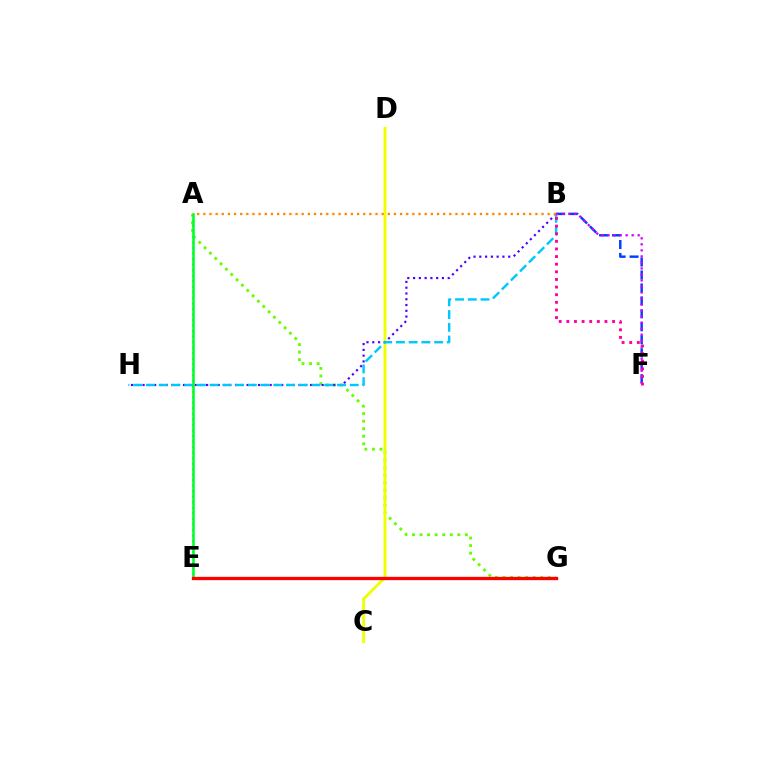{('A', 'E'): [{'color': '#00ffaf', 'line_style': 'dotted', 'thickness': 1.5}, {'color': '#00ff27', 'line_style': 'solid', 'thickness': 1.84}], ('A', 'G'): [{'color': '#66ff00', 'line_style': 'dotted', 'thickness': 2.05}], ('C', 'D'): [{'color': '#eeff00', 'line_style': 'solid', 'thickness': 2.06}], ('B', 'H'): [{'color': '#4f00ff', 'line_style': 'dotted', 'thickness': 1.57}, {'color': '#00c7ff', 'line_style': 'dashed', 'thickness': 1.73}], ('B', 'F'): [{'color': '#003fff', 'line_style': 'dashed', 'thickness': 1.76}, {'color': '#d600ff', 'line_style': 'dotted', 'thickness': 1.64}, {'color': '#ff00a0', 'line_style': 'dotted', 'thickness': 2.07}], ('A', 'B'): [{'color': '#ff8800', 'line_style': 'dotted', 'thickness': 1.67}], ('E', 'G'): [{'color': '#ff0000', 'line_style': 'solid', 'thickness': 2.39}]}